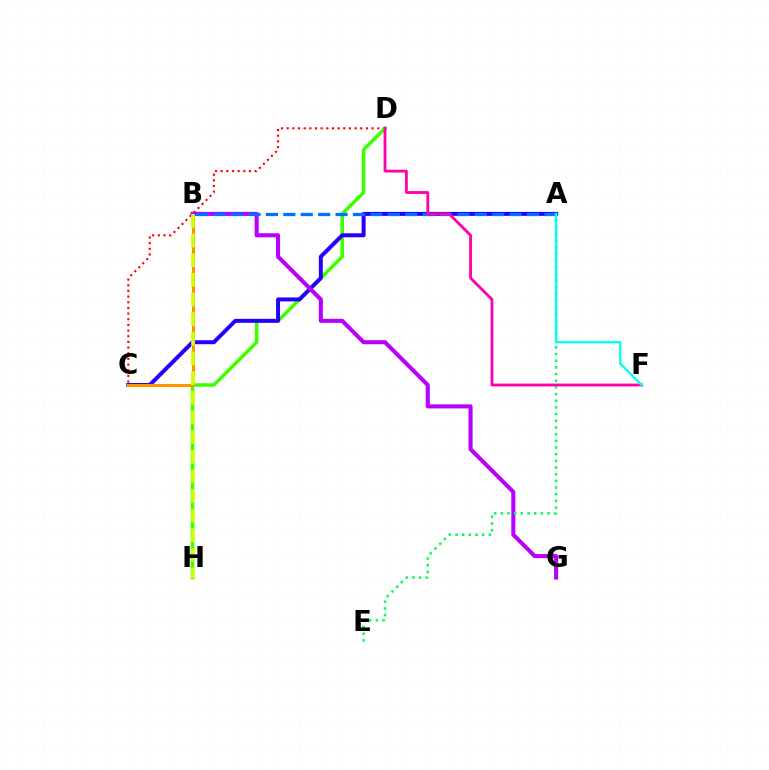{('C', 'D'): [{'color': '#ff0000', 'line_style': 'dotted', 'thickness': 1.54}], ('D', 'H'): [{'color': '#3dff00', 'line_style': 'solid', 'thickness': 2.55}], ('A', 'C'): [{'color': '#2500ff', 'line_style': 'solid', 'thickness': 2.87}], ('B', 'C'): [{'color': '#ff9400', 'line_style': 'solid', 'thickness': 2.2}], ('B', 'G'): [{'color': '#b900ff', 'line_style': 'solid', 'thickness': 2.94}], ('A', 'B'): [{'color': '#0074ff', 'line_style': 'dashed', 'thickness': 2.36}], ('A', 'E'): [{'color': '#00ff5c', 'line_style': 'dotted', 'thickness': 1.81}], ('D', 'F'): [{'color': '#ff00ac', 'line_style': 'solid', 'thickness': 2.04}], ('A', 'F'): [{'color': '#00fff6', 'line_style': 'solid', 'thickness': 1.66}], ('B', 'H'): [{'color': '#d1ff00', 'line_style': 'dashed', 'thickness': 2.67}]}